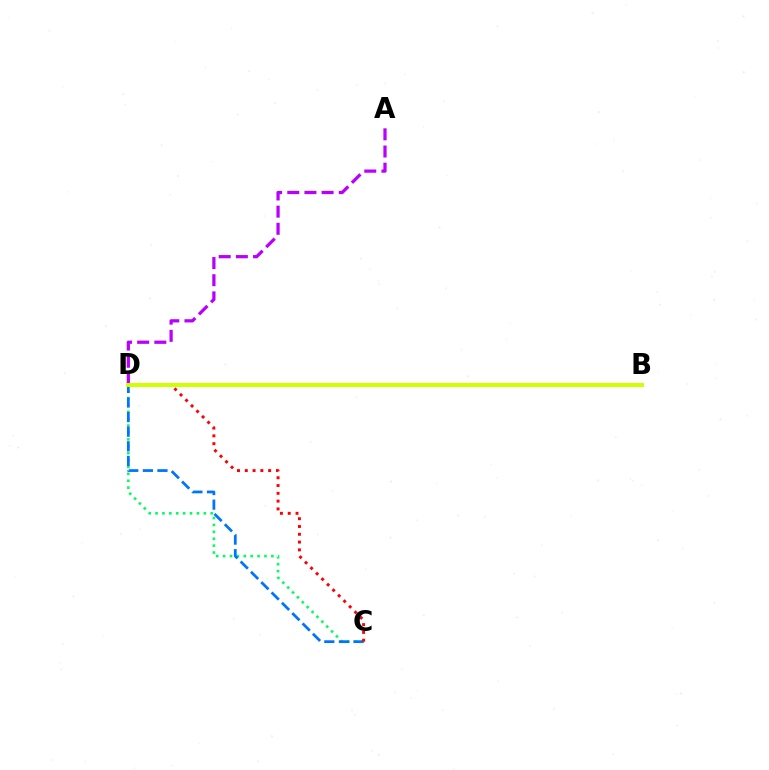{('A', 'D'): [{'color': '#b900ff', 'line_style': 'dashed', 'thickness': 2.33}], ('C', 'D'): [{'color': '#00ff5c', 'line_style': 'dotted', 'thickness': 1.87}, {'color': '#0074ff', 'line_style': 'dashed', 'thickness': 1.98}, {'color': '#ff0000', 'line_style': 'dotted', 'thickness': 2.12}], ('B', 'D'): [{'color': '#d1ff00', 'line_style': 'solid', 'thickness': 2.88}]}